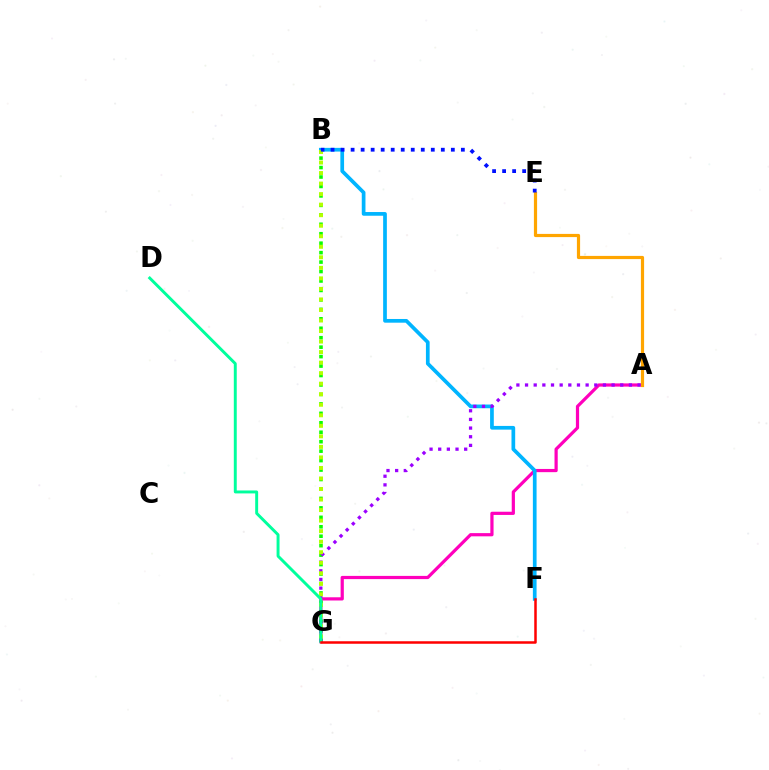{('A', 'G'): [{'color': '#ff00bd', 'line_style': 'solid', 'thickness': 2.31}, {'color': '#9b00ff', 'line_style': 'dotted', 'thickness': 2.35}], ('B', 'G'): [{'color': '#08ff00', 'line_style': 'dotted', 'thickness': 2.57}, {'color': '#b3ff00', 'line_style': 'dotted', 'thickness': 2.86}], ('B', 'F'): [{'color': '#00b5ff', 'line_style': 'solid', 'thickness': 2.67}], ('A', 'E'): [{'color': '#ffa500', 'line_style': 'solid', 'thickness': 2.3}], ('D', 'G'): [{'color': '#00ff9d', 'line_style': 'solid', 'thickness': 2.12}], ('F', 'G'): [{'color': '#ff0000', 'line_style': 'solid', 'thickness': 1.8}], ('B', 'E'): [{'color': '#0010ff', 'line_style': 'dotted', 'thickness': 2.72}]}